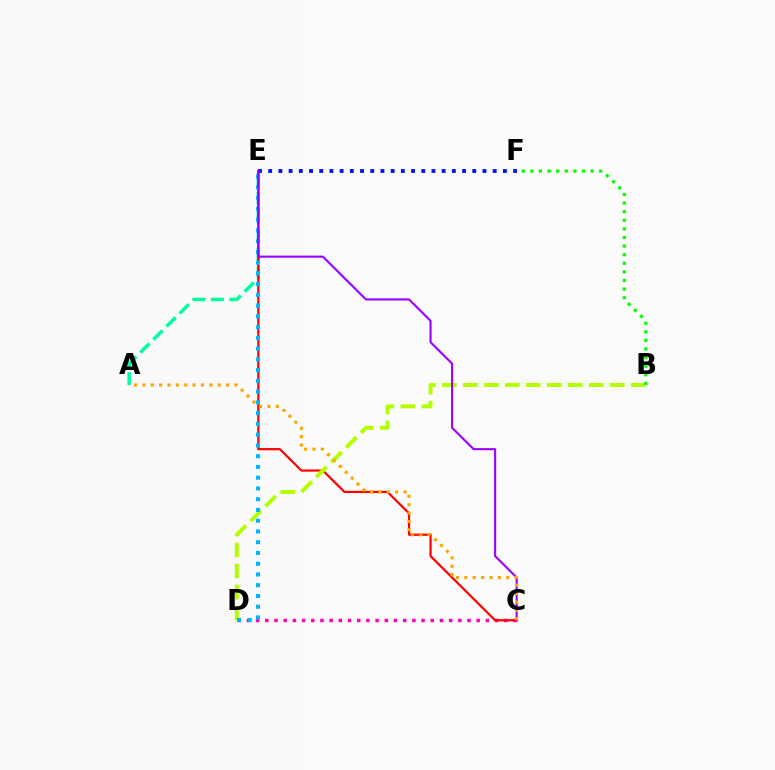{('A', 'E'): [{'color': '#00ff9d', 'line_style': 'dashed', 'thickness': 2.51}], ('E', 'F'): [{'color': '#0010ff', 'line_style': 'dotted', 'thickness': 2.77}], ('C', 'D'): [{'color': '#ff00bd', 'line_style': 'dotted', 'thickness': 2.5}], ('C', 'E'): [{'color': '#ff0000', 'line_style': 'solid', 'thickness': 1.59}, {'color': '#9b00ff', 'line_style': 'solid', 'thickness': 1.51}], ('B', 'D'): [{'color': '#b3ff00', 'line_style': 'dashed', 'thickness': 2.85}], ('B', 'F'): [{'color': '#08ff00', 'line_style': 'dotted', 'thickness': 2.34}], ('D', 'E'): [{'color': '#00b5ff', 'line_style': 'dotted', 'thickness': 2.92}], ('A', 'C'): [{'color': '#ffa500', 'line_style': 'dotted', 'thickness': 2.27}]}